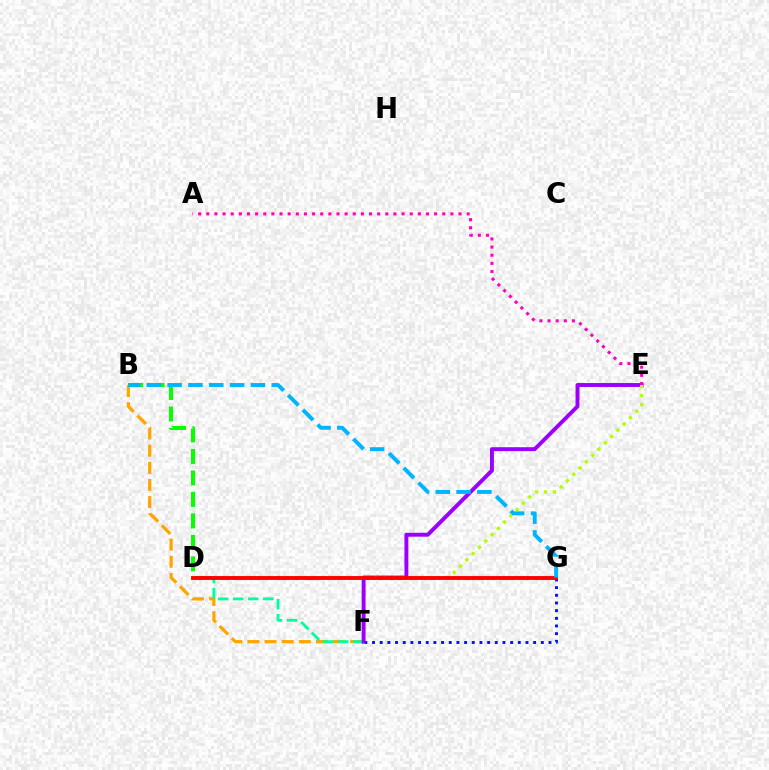{('B', 'F'): [{'color': '#ffa500', 'line_style': 'dashed', 'thickness': 2.33}], ('D', 'F'): [{'color': '#00ff9d', 'line_style': 'dashed', 'thickness': 2.04}], ('F', 'G'): [{'color': '#0010ff', 'line_style': 'dotted', 'thickness': 2.08}], ('E', 'F'): [{'color': '#9b00ff', 'line_style': 'solid', 'thickness': 2.82}], ('B', 'D'): [{'color': '#08ff00', 'line_style': 'dashed', 'thickness': 2.92}], ('D', 'E'): [{'color': '#b3ff00', 'line_style': 'dotted', 'thickness': 2.42}], ('D', 'G'): [{'color': '#ff0000', 'line_style': 'solid', 'thickness': 2.79}], ('A', 'E'): [{'color': '#ff00bd', 'line_style': 'dotted', 'thickness': 2.21}], ('B', 'G'): [{'color': '#00b5ff', 'line_style': 'dashed', 'thickness': 2.83}]}